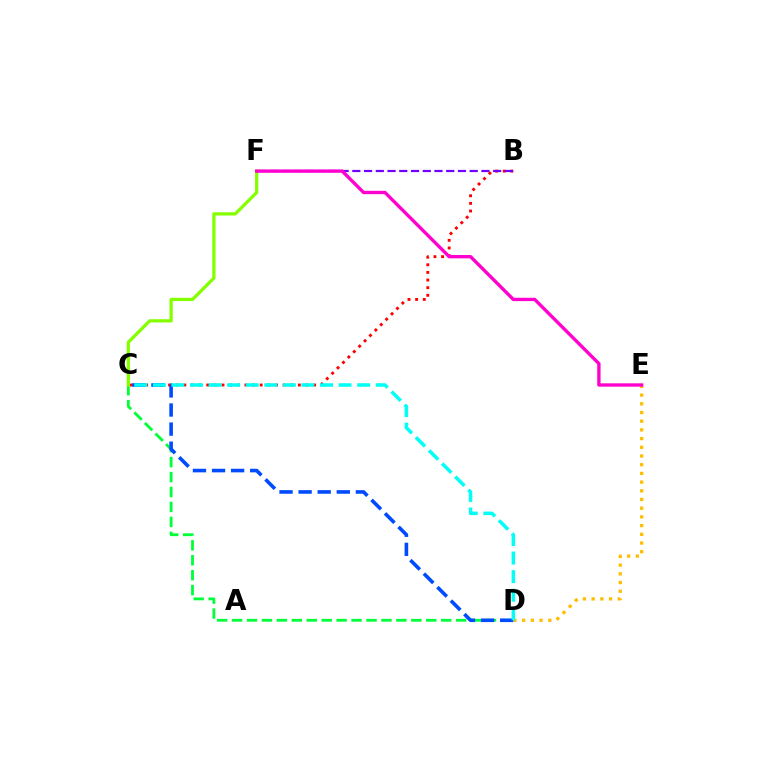{('D', 'E'): [{'color': '#ffbd00', 'line_style': 'dotted', 'thickness': 2.36}], ('C', 'D'): [{'color': '#00ff39', 'line_style': 'dashed', 'thickness': 2.03}, {'color': '#004bff', 'line_style': 'dashed', 'thickness': 2.59}, {'color': '#00fff6', 'line_style': 'dashed', 'thickness': 2.52}], ('B', 'C'): [{'color': '#ff0000', 'line_style': 'dotted', 'thickness': 2.07}], ('B', 'F'): [{'color': '#7200ff', 'line_style': 'dashed', 'thickness': 1.59}], ('C', 'F'): [{'color': '#84ff00', 'line_style': 'solid', 'thickness': 2.34}], ('E', 'F'): [{'color': '#ff00cf', 'line_style': 'solid', 'thickness': 2.41}]}